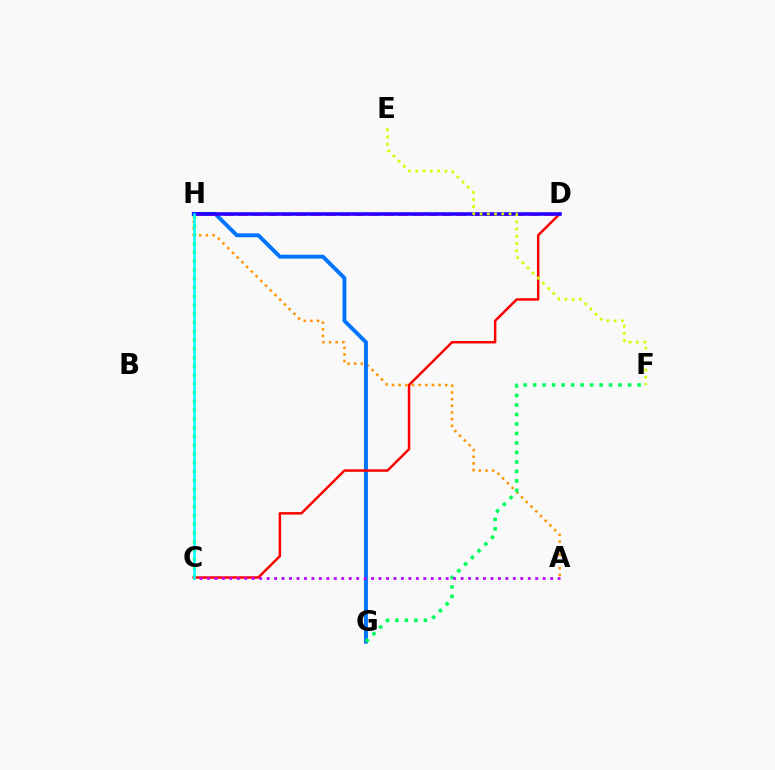{('C', 'H'): [{'color': '#3dff00', 'line_style': 'dotted', 'thickness': 2.38}, {'color': '#00fff6', 'line_style': 'solid', 'thickness': 1.82}], ('A', 'H'): [{'color': '#ff9400', 'line_style': 'dotted', 'thickness': 1.81}], ('G', 'H'): [{'color': '#0074ff', 'line_style': 'solid', 'thickness': 2.8}], ('D', 'H'): [{'color': '#ff00ac', 'line_style': 'dashed', 'thickness': 1.98}, {'color': '#2500ff', 'line_style': 'solid', 'thickness': 2.55}], ('C', 'D'): [{'color': '#ff0000', 'line_style': 'solid', 'thickness': 1.78}], ('F', 'G'): [{'color': '#00ff5c', 'line_style': 'dotted', 'thickness': 2.58}], ('A', 'C'): [{'color': '#b900ff', 'line_style': 'dotted', 'thickness': 2.03}], ('E', 'F'): [{'color': '#d1ff00', 'line_style': 'dotted', 'thickness': 1.97}]}